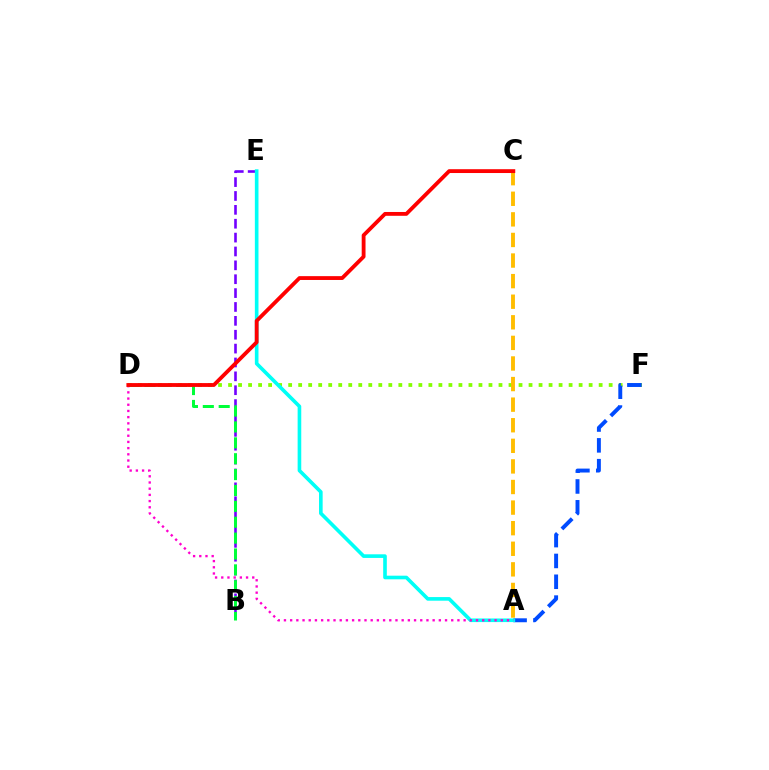{('D', 'F'): [{'color': '#84ff00', 'line_style': 'dotted', 'thickness': 2.72}], ('B', 'E'): [{'color': '#7200ff', 'line_style': 'dashed', 'thickness': 1.88}], ('A', 'C'): [{'color': '#ffbd00', 'line_style': 'dashed', 'thickness': 2.8}], ('A', 'F'): [{'color': '#004bff', 'line_style': 'dashed', 'thickness': 2.83}], ('A', 'E'): [{'color': '#00fff6', 'line_style': 'solid', 'thickness': 2.61}], ('A', 'D'): [{'color': '#ff00cf', 'line_style': 'dotted', 'thickness': 1.68}], ('B', 'D'): [{'color': '#00ff39', 'line_style': 'dashed', 'thickness': 2.16}], ('C', 'D'): [{'color': '#ff0000', 'line_style': 'solid', 'thickness': 2.76}]}